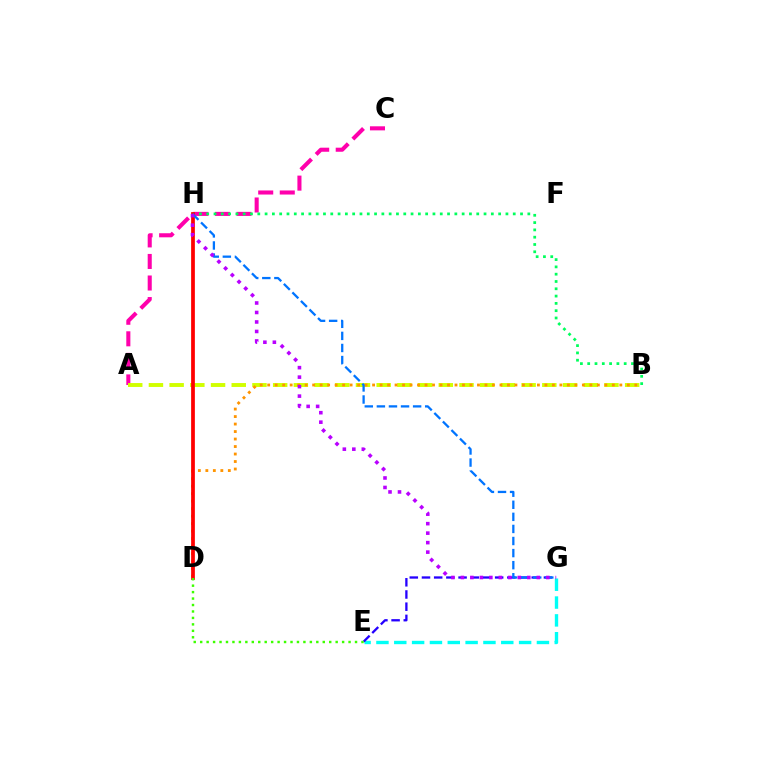{('A', 'C'): [{'color': '#ff00ac', 'line_style': 'dashed', 'thickness': 2.93}], ('A', 'B'): [{'color': '#d1ff00', 'line_style': 'dashed', 'thickness': 2.81}], ('E', 'G'): [{'color': '#00fff6', 'line_style': 'dashed', 'thickness': 2.42}, {'color': '#2500ff', 'line_style': 'dashed', 'thickness': 1.66}], ('B', 'D'): [{'color': '#ff9400', 'line_style': 'dotted', 'thickness': 2.04}], ('B', 'H'): [{'color': '#00ff5c', 'line_style': 'dotted', 'thickness': 1.98}], ('D', 'H'): [{'color': '#ff0000', 'line_style': 'solid', 'thickness': 2.69}], ('G', 'H'): [{'color': '#0074ff', 'line_style': 'dashed', 'thickness': 1.64}, {'color': '#b900ff', 'line_style': 'dotted', 'thickness': 2.58}], ('D', 'E'): [{'color': '#3dff00', 'line_style': 'dotted', 'thickness': 1.75}]}